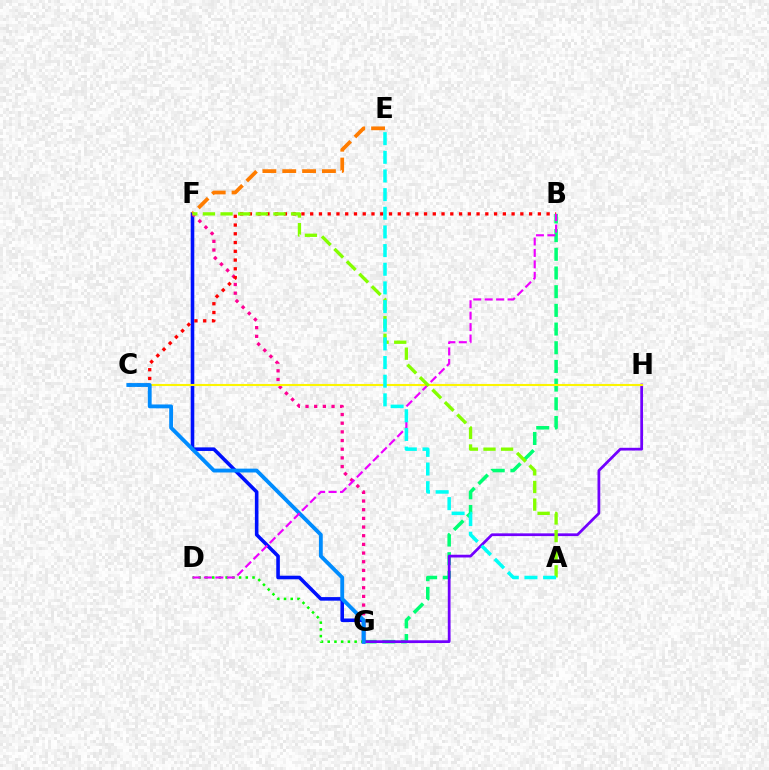{('B', 'G'): [{'color': '#00ff74', 'line_style': 'dashed', 'thickness': 2.54}], ('F', 'G'): [{'color': '#0010ff', 'line_style': 'solid', 'thickness': 2.58}, {'color': '#ff0094', 'line_style': 'dotted', 'thickness': 2.36}], ('G', 'H'): [{'color': '#7200ff', 'line_style': 'solid', 'thickness': 1.98}], ('C', 'H'): [{'color': '#fcf500', 'line_style': 'solid', 'thickness': 1.5}], ('B', 'C'): [{'color': '#ff0000', 'line_style': 'dotted', 'thickness': 2.38}], ('D', 'G'): [{'color': '#08ff00', 'line_style': 'dotted', 'thickness': 1.83}], ('C', 'G'): [{'color': '#008cff', 'line_style': 'solid', 'thickness': 2.77}], ('E', 'F'): [{'color': '#ff7c00', 'line_style': 'dashed', 'thickness': 2.7}], ('B', 'D'): [{'color': '#ee00ff', 'line_style': 'dashed', 'thickness': 1.55}], ('A', 'F'): [{'color': '#84ff00', 'line_style': 'dashed', 'thickness': 2.39}], ('A', 'E'): [{'color': '#00fff6', 'line_style': 'dashed', 'thickness': 2.53}]}